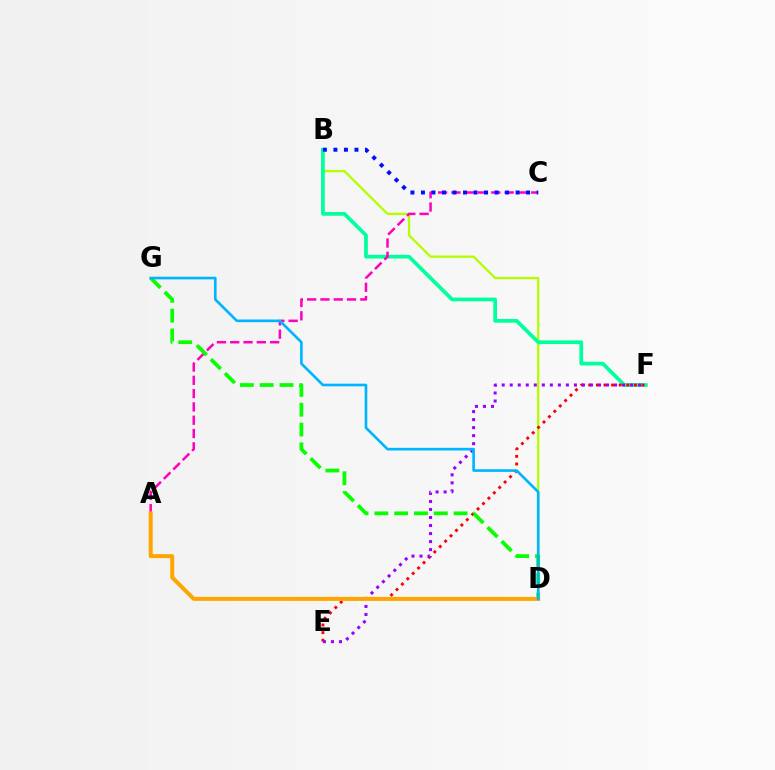{('B', 'D'): [{'color': '#b3ff00', 'line_style': 'solid', 'thickness': 1.67}], ('B', 'F'): [{'color': '#00ff9d', 'line_style': 'solid', 'thickness': 2.67}], ('A', 'C'): [{'color': '#ff00bd', 'line_style': 'dashed', 'thickness': 1.81}], ('E', 'F'): [{'color': '#ff0000', 'line_style': 'dotted', 'thickness': 2.07}, {'color': '#9b00ff', 'line_style': 'dotted', 'thickness': 2.18}], ('D', 'G'): [{'color': '#08ff00', 'line_style': 'dashed', 'thickness': 2.69}, {'color': '#00b5ff', 'line_style': 'solid', 'thickness': 1.9}], ('A', 'D'): [{'color': '#ffa500', 'line_style': 'solid', 'thickness': 2.87}], ('B', 'C'): [{'color': '#0010ff', 'line_style': 'dotted', 'thickness': 2.86}]}